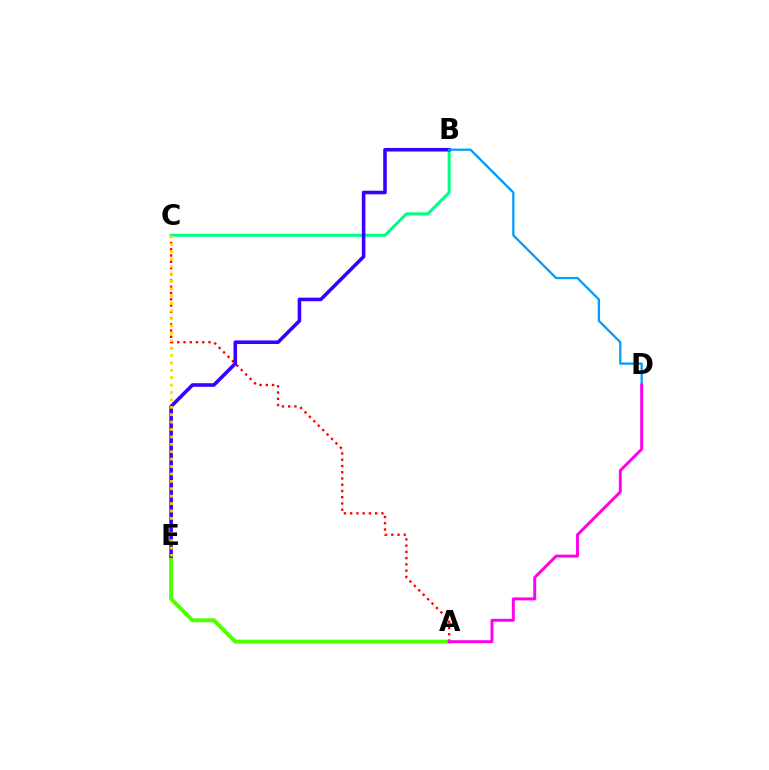{('A', 'C'): [{'color': '#ff0000', 'line_style': 'dotted', 'thickness': 1.7}], ('A', 'E'): [{'color': '#4fff00', 'line_style': 'solid', 'thickness': 2.83}], ('B', 'C'): [{'color': '#00ff86', 'line_style': 'solid', 'thickness': 2.17}], ('B', 'E'): [{'color': '#3700ff', 'line_style': 'solid', 'thickness': 2.58}], ('B', 'D'): [{'color': '#009eff', 'line_style': 'solid', 'thickness': 1.65}], ('A', 'D'): [{'color': '#ff00ed', 'line_style': 'solid', 'thickness': 2.13}], ('C', 'E'): [{'color': '#ffd500', 'line_style': 'dotted', 'thickness': 2.01}]}